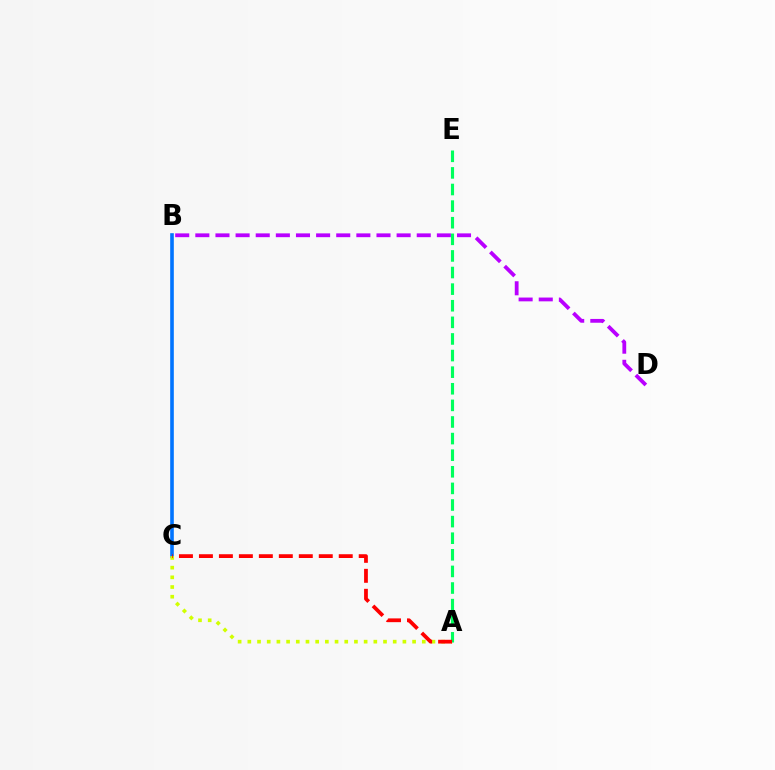{('B', 'D'): [{'color': '#b900ff', 'line_style': 'dashed', 'thickness': 2.73}], ('B', 'C'): [{'color': '#0074ff', 'line_style': 'solid', 'thickness': 2.6}], ('A', 'C'): [{'color': '#d1ff00', 'line_style': 'dotted', 'thickness': 2.63}, {'color': '#ff0000', 'line_style': 'dashed', 'thickness': 2.71}], ('A', 'E'): [{'color': '#00ff5c', 'line_style': 'dashed', 'thickness': 2.26}]}